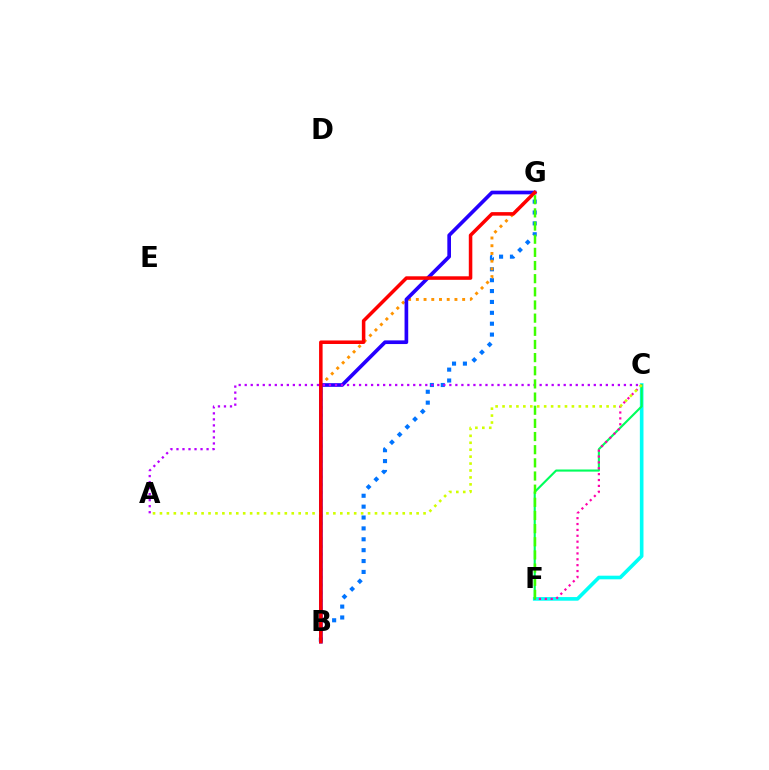{('C', 'F'): [{'color': '#00fff6', 'line_style': 'solid', 'thickness': 2.62}, {'color': '#00ff5c', 'line_style': 'solid', 'thickness': 1.53}, {'color': '#ff00ac', 'line_style': 'dotted', 'thickness': 1.6}], ('B', 'G'): [{'color': '#0074ff', 'line_style': 'dotted', 'thickness': 2.96}, {'color': '#ff9400', 'line_style': 'dotted', 'thickness': 2.1}, {'color': '#2500ff', 'line_style': 'solid', 'thickness': 2.64}, {'color': '#ff0000', 'line_style': 'solid', 'thickness': 2.54}], ('A', 'C'): [{'color': '#d1ff00', 'line_style': 'dotted', 'thickness': 1.88}, {'color': '#b900ff', 'line_style': 'dotted', 'thickness': 1.64}], ('F', 'G'): [{'color': '#3dff00', 'line_style': 'dashed', 'thickness': 1.79}]}